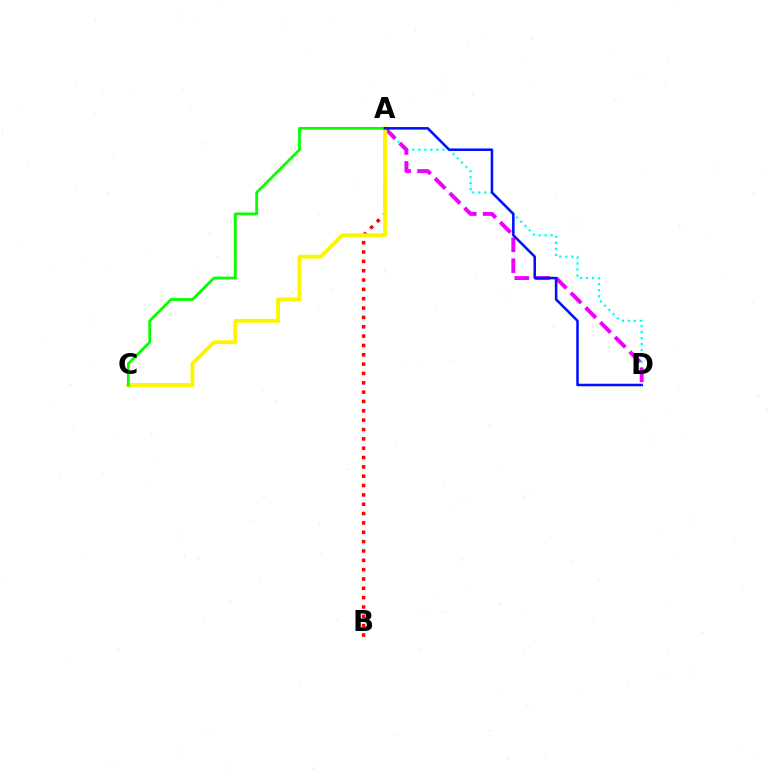{('A', 'D'): [{'color': '#00fff6', 'line_style': 'dotted', 'thickness': 1.63}, {'color': '#ee00ff', 'line_style': 'dashed', 'thickness': 2.83}, {'color': '#0010ff', 'line_style': 'solid', 'thickness': 1.84}], ('A', 'B'): [{'color': '#ff0000', 'line_style': 'dotted', 'thickness': 2.54}], ('A', 'C'): [{'color': '#fcf500', 'line_style': 'solid', 'thickness': 2.78}, {'color': '#08ff00', 'line_style': 'solid', 'thickness': 2.01}]}